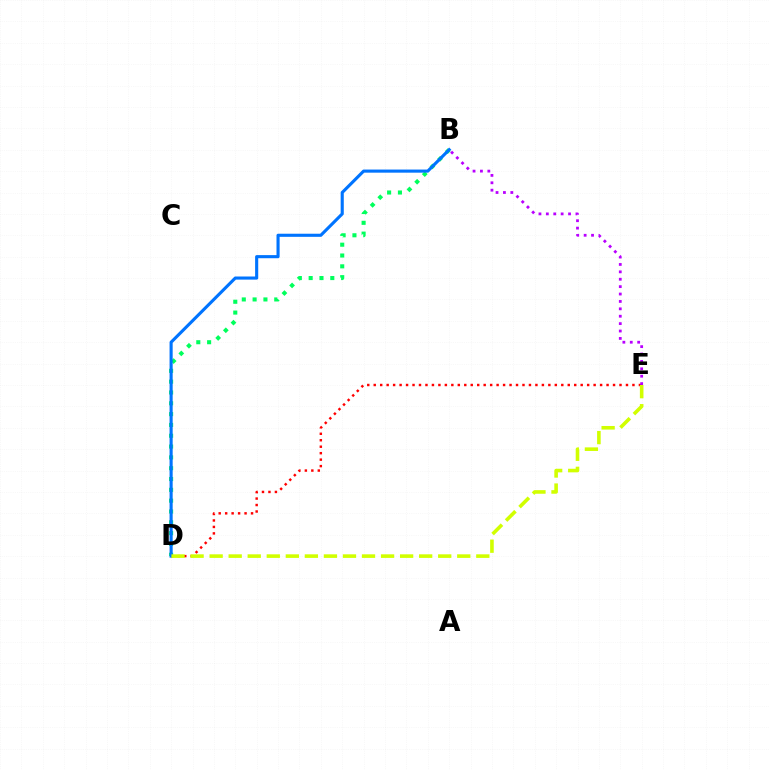{('B', 'D'): [{'color': '#00ff5c', 'line_style': 'dotted', 'thickness': 2.94}, {'color': '#0074ff', 'line_style': 'solid', 'thickness': 2.24}], ('D', 'E'): [{'color': '#ff0000', 'line_style': 'dotted', 'thickness': 1.76}, {'color': '#d1ff00', 'line_style': 'dashed', 'thickness': 2.59}], ('B', 'E'): [{'color': '#b900ff', 'line_style': 'dotted', 'thickness': 2.01}]}